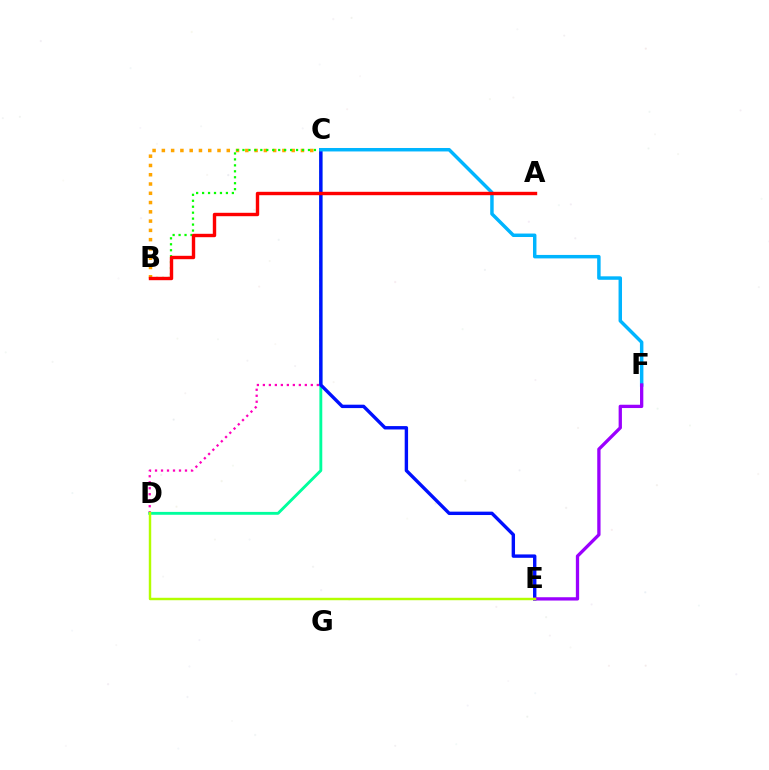{('C', 'D'): [{'color': '#ff00bd', 'line_style': 'dotted', 'thickness': 1.63}, {'color': '#00ff9d', 'line_style': 'solid', 'thickness': 2.07}], ('B', 'C'): [{'color': '#ffa500', 'line_style': 'dotted', 'thickness': 2.52}, {'color': '#08ff00', 'line_style': 'dotted', 'thickness': 1.62}], ('C', 'E'): [{'color': '#0010ff', 'line_style': 'solid', 'thickness': 2.44}], ('C', 'F'): [{'color': '#00b5ff', 'line_style': 'solid', 'thickness': 2.49}], ('A', 'B'): [{'color': '#ff0000', 'line_style': 'solid', 'thickness': 2.44}], ('E', 'F'): [{'color': '#9b00ff', 'line_style': 'solid', 'thickness': 2.37}], ('D', 'E'): [{'color': '#b3ff00', 'line_style': 'solid', 'thickness': 1.76}]}